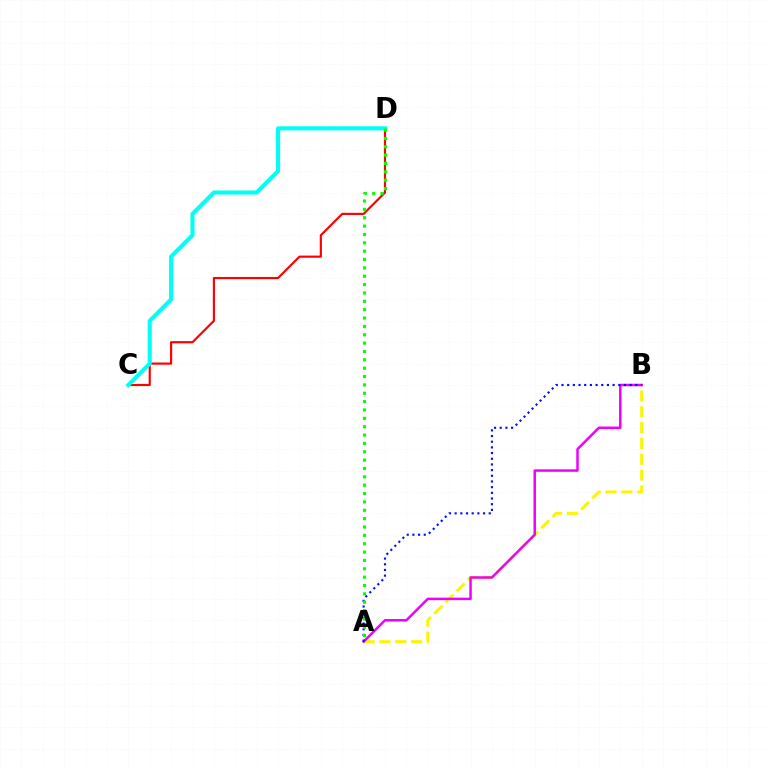{('C', 'D'): [{'color': '#ff0000', 'line_style': 'solid', 'thickness': 1.56}, {'color': '#00fff6', 'line_style': 'solid', 'thickness': 2.95}], ('A', 'B'): [{'color': '#fcf500', 'line_style': 'dashed', 'thickness': 2.15}, {'color': '#ee00ff', 'line_style': 'solid', 'thickness': 1.79}, {'color': '#0010ff', 'line_style': 'dotted', 'thickness': 1.54}], ('A', 'D'): [{'color': '#08ff00', 'line_style': 'dotted', 'thickness': 2.27}]}